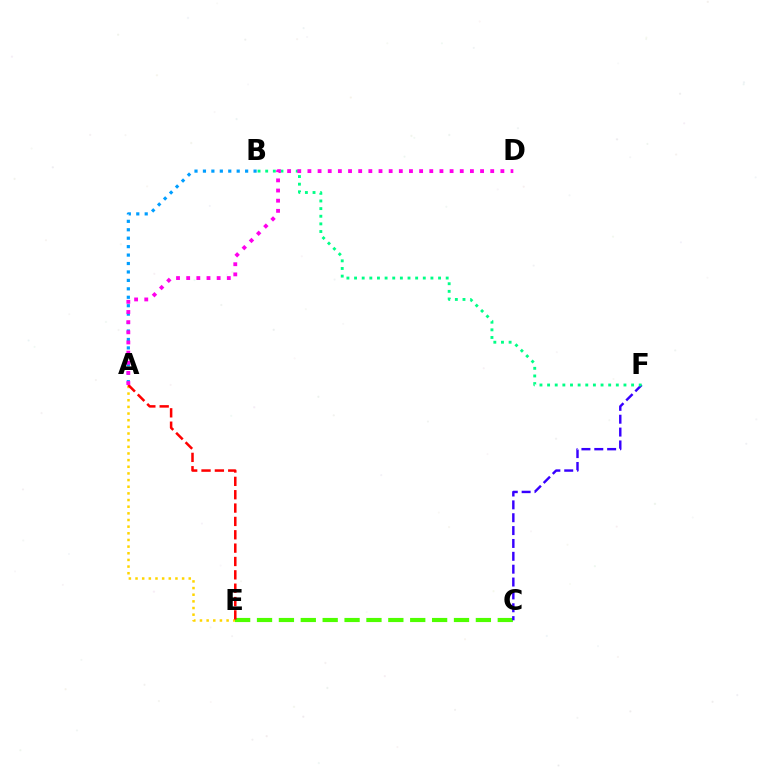{('A', 'E'): [{'color': '#ffd500', 'line_style': 'dotted', 'thickness': 1.81}, {'color': '#ff0000', 'line_style': 'dashed', 'thickness': 1.81}], ('C', 'E'): [{'color': '#4fff00', 'line_style': 'dashed', 'thickness': 2.97}], ('C', 'F'): [{'color': '#3700ff', 'line_style': 'dashed', 'thickness': 1.75}], ('A', 'B'): [{'color': '#009eff', 'line_style': 'dotted', 'thickness': 2.29}], ('B', 'F'): [{'color': '#00ff86', 'line_style': 'dotted', 'thickness': 2.07}], ('A', 'D'): [{'color': '#ff00ed', 'line_style': 'dotted', 'thickness': 2.76}]}